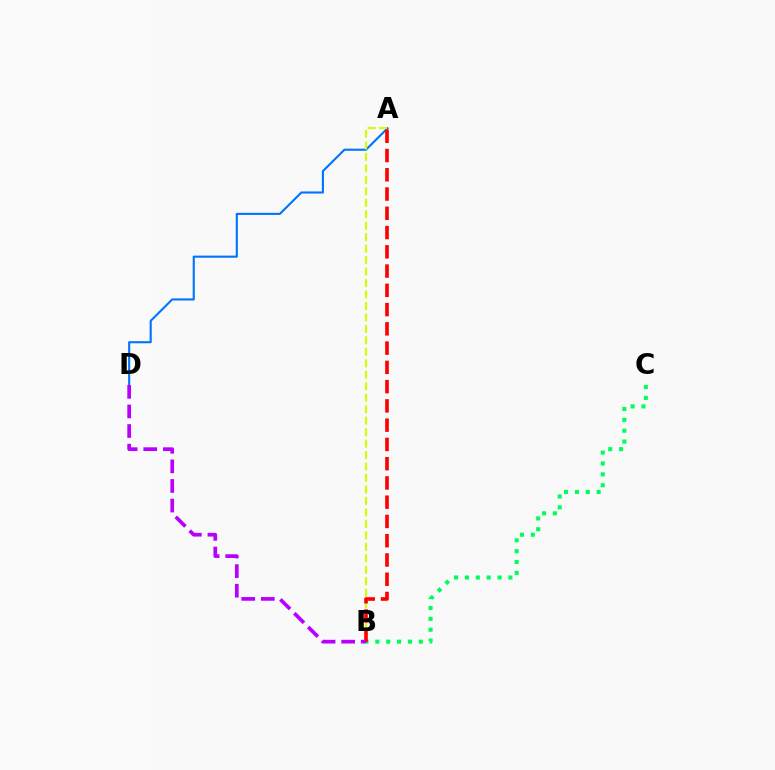{('B', 'C'): [{'color': '#00ff5c', 'line_style': 'dotted', 'thickness': 2.95}], ('A', 'D'): [{'color': '#0074ff', 'line_style': 'solid', 'thickness': 1.52}], ('A', 'B'): [{'color': '#d1ff00', 'line_style': 'dashed', 'thickness': 1.56}, {'color': '#ff0000', 'line_style': 'dashed', 'thickness': 2.62}], ('B', 'D'): [{'color': '#b900ff', 'line_style': 'dashed', 'thickness': 2.66}]}